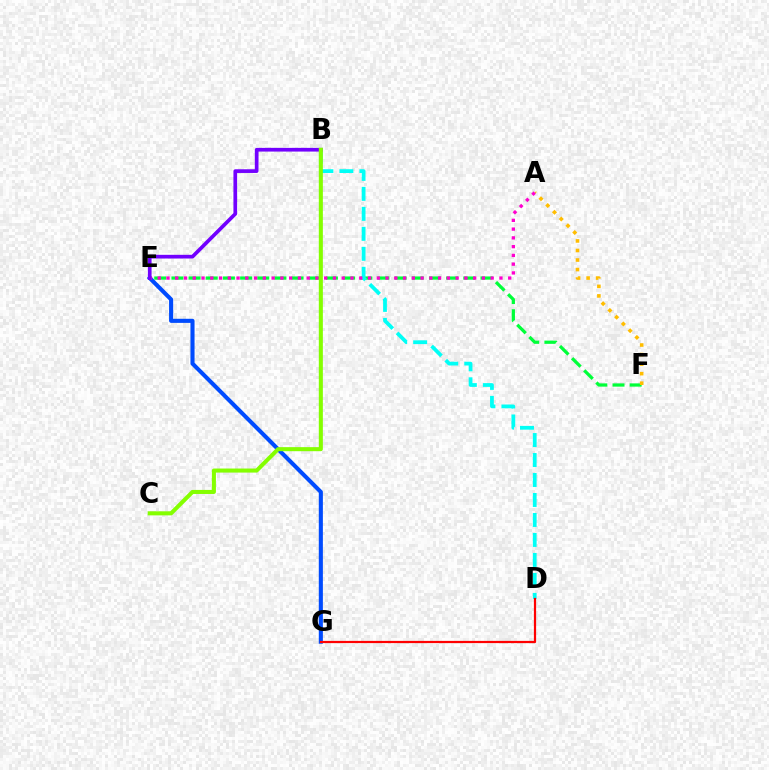{('E', 'F'): [{'color': '#00ff39', 'line_style': 'dashed', 'thickness': 2.33}], ('B', 'D'): [{'color': '#00fff6', 'line_style': 'dashed', 'thickness': 2.71}], ('A', 'F'): [{'color': '#ffbd00', 'line_style': 'dotted', 'thickness': 2.59}], ('E', 'G'): [{'color': '#004bff', 'line_style': 'solid', 'thickness': 2.95}], ('D', 'G'): [{'color': '#ff0000', 'line_style': 'solid', 'thickness': 1.6}], ('A', 'E'): [{'color': '#ff00cf', 'line_style': 'dotted', 'thickness': 2.38}], ('B', 'E'): [{'color': '#7200ff', 'line_style': 'solid', 'thickness': 2.66}], ('B', 'C'): [{'color': '#84ff00', 'line_style': 'solid', 'thickness': 2.92}]}